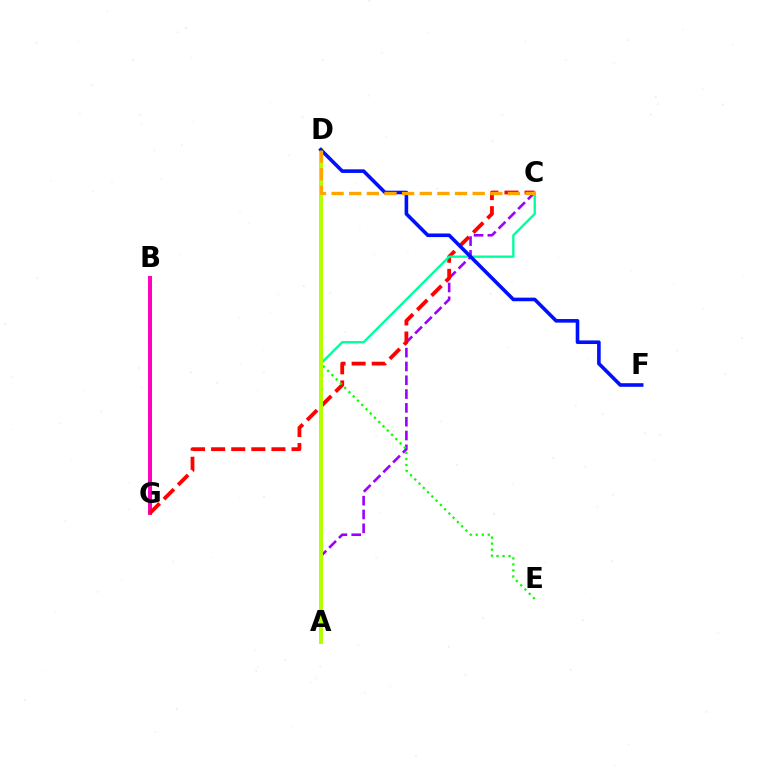{('A', 'C'): [{'color': '#9b00ff', 'line_style': 'dashed', 'thickness': 1.88}, {'color': '#00ff9d', 'line_style': 'solid', 'thickness': 1.7}], ('B', 'G'): [{'color': '#00b5ff', 'line_style': 'dashed', 'thickness': 2.01}, {'color': '#ff00bd', 'line_style': 'solid', 'thickness': 2.85}], ('C', 'G'): [{'color': '#ff0000', 'line_style': 'dashed', 'thickness': 2.73}], ('D', 'E'): [{'color': '#08ff00', 'line_style': 'dotted', 'thickness': 1.64}], ('A', 'D'): [{'color': '#b3ff00', 'line_style': 'solid', 'thickness': 2.86}], ('D', 'F'): [{'color': '#0010ff', 'line_style': 'solid', 'thickness': 2.59}], ('C', 'D'): [{'color': '#ffa500', 'line_style': 'dashed', 'thickness': 2.4}]}